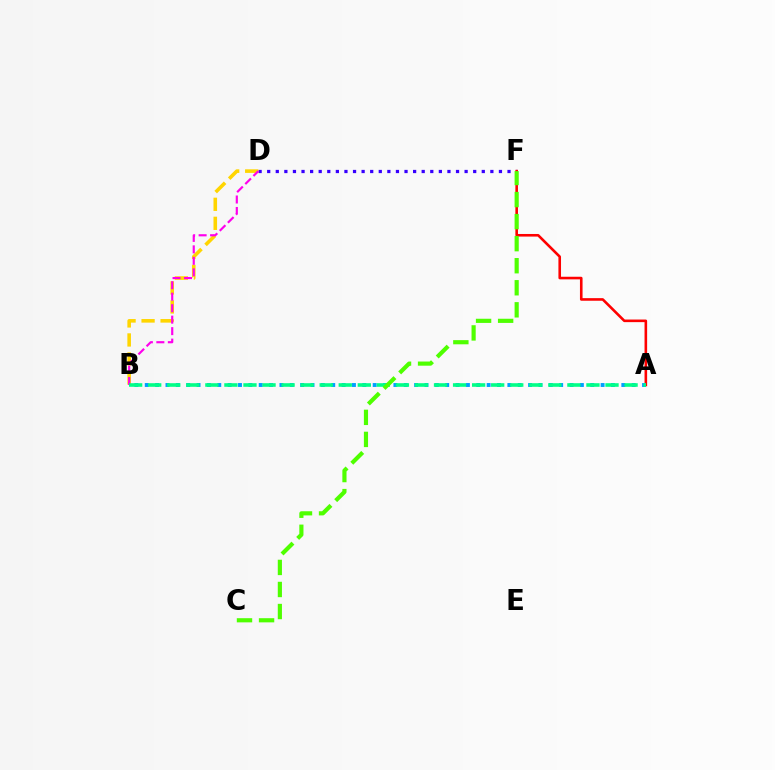{('D', 'F'): [{'color': '#3700ff', 'line_style': 'dotted', 'thickness': 2.33}], ('B', 'D'): [{'color': '#ffd500', 'line_style': 'dashed', 'thickness': 2.58}, {'color': '#ff00ed', 'line_style': 'dashed', 'thickness': 1.56}], ('A', 'F'): [{'color': '#ff0000', 'line_style': 'solid', 'thickness': 1.87}], ('A', 'B'): [{'color': '#009eff', 'line_style': 'dotted', 'thickness': 2.81}, {'color': '#00ff86', 'line_style': 'dashed', 'thickness': 2.59}], ('C', 'F'): [{'color': '#4fff00', 'line_style': 'dashed', 'thickness': 3.0}]}